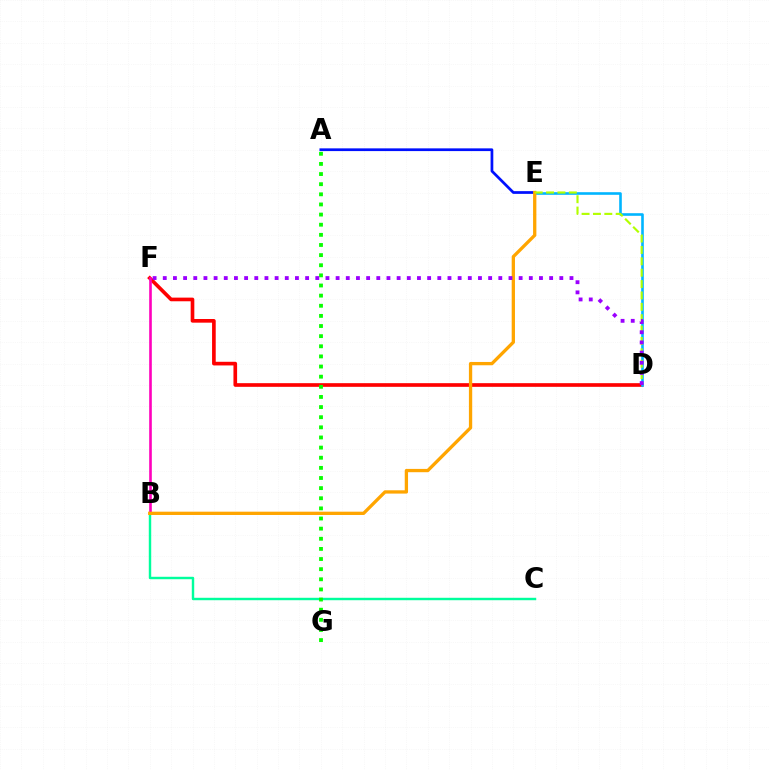{('D', 'F'): [{'color': '#ff0000', 'line_style': 'solid', 'thickness': 2.63}, {'color': '#9b00ff', 'line_style': 'dotted', 'thickness': 2.76}], ('B', 'C'): [{'color': '#00ff9d', 'line_style': 'solid', 'thickness': 1.75}], ('B', 'F'): [{'color': '#ff00bd', 'line_style': 'solid', 'thickness': 1.89}], ('A', 'E'): [{'color': '#0010ff', 'line_style': 'solid', 'thickness': 1.96}], ('D', 'E'): [{'color': '#00b5ff', 'line_style': 'solid', 'thickness': 1.88}, {'color': '#b3ff00', 'line_style': 'dashed', 'thickness': 1.55}], ('B', 'E'): [{'color': '#ffa500', 'line_style': 'solid', 'thickness': 2.38}], ('A', 'G'): [{'color': '#08ff00', 'line_style': 'dotted', 'thickness': 2.75}]}